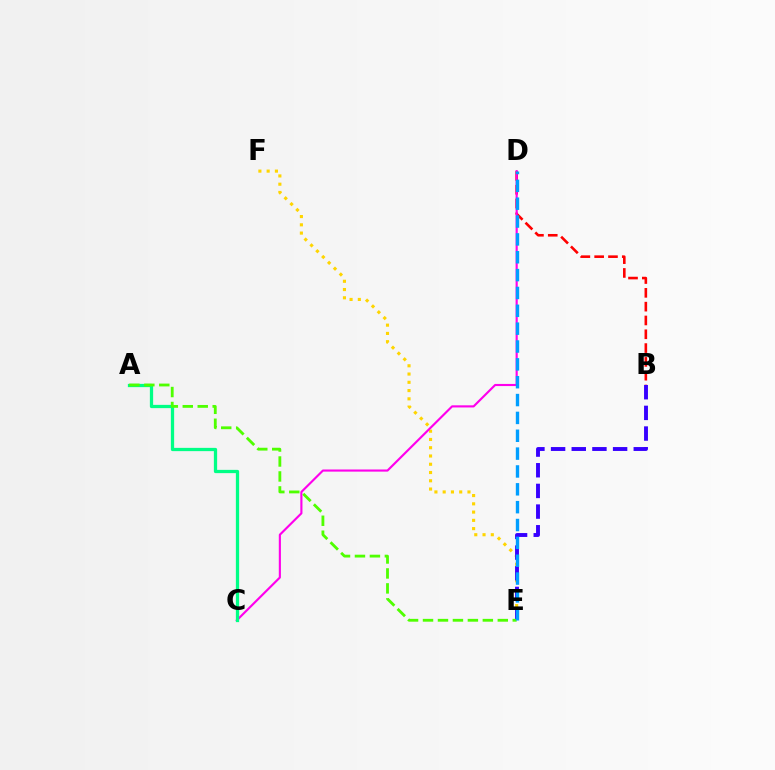{('B', 'D'): [{'color': '#ff0000', 'line_style': 'dashed', 'thickness': 1.88}], ('E', 'F'): [{'color': '#ffd500', 'line_style': 'dotted', 'thickness': 2.25}], ('B', 'E'): [{'color': '#3700ff', 'line_style': 'dashed', 'thickness': 2.81}], ('C', 'D'): [{'color': '#ff00ed', 'line_style': 'solid', 'thickness': 1.54}], ('A', 'C'): [{'color': '#00ff86', 'line_style': 'solid', 'thickness': 2.35}], ('A', 'E'): [{'color': '#4fff00', 'line_style': 'dashed', 'thickness': 2.03}], ('D', 'E'): [{'color': '#009eff', 'line_style': 'dashed', 'thickness': 2.43}]}